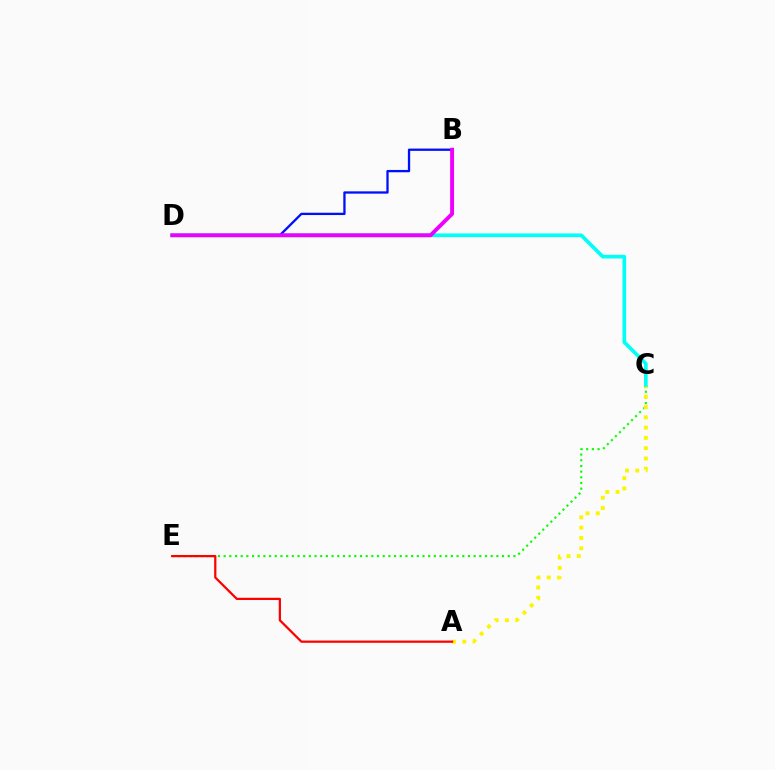{('C', 'E'): [{'color': '#08ff00', 'line_style': 'dotted', 'thickness': 1.54}], ('A', 'C'): [{'color': '#fcf500', 'line_style': 'dotted', 'thickness': 2.8}], ('A', 'E'): [{'color': '#ff0000', 'line_style': 'solid', 'thickness': 1.61}], ('C', 'D'): [{'color': '#00fff6', 'line_style': 'solid', 'thickness': 2.64}], ('B', 'D'): [{'color': '#0010ff', 'line_style': 'solid', 'thickness': 1.66}, {'color': '#ee00ff', 'line_style': 'solid', 'thickness': 2.8}]}